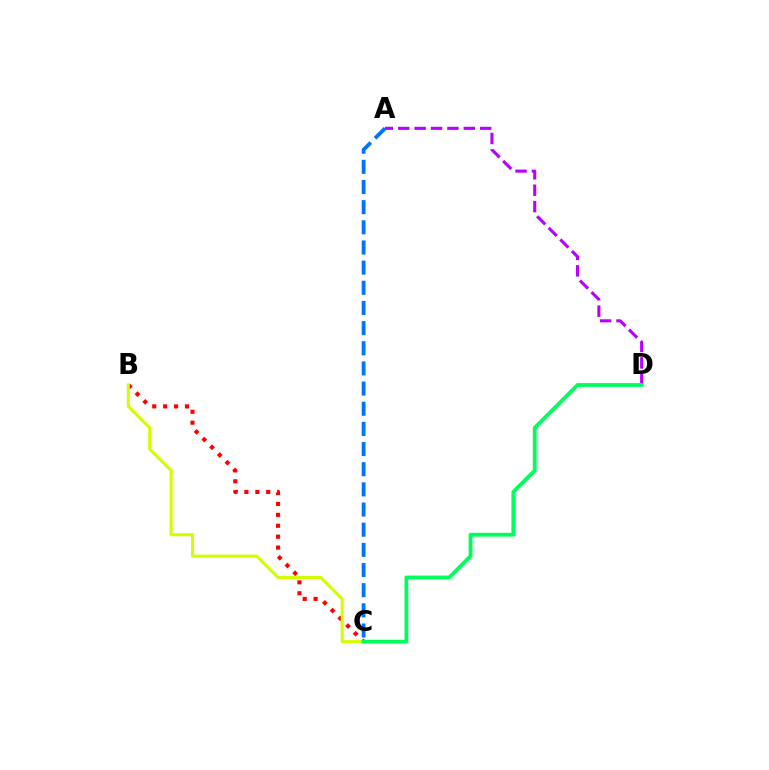{('A', 'D'): [{'color': '#b900ff', 'line_style': 'dashed', 'thickness': 2.23}], ('B', 'C'): [{'color': '#ff0000', 'line_style': 'dotted', 'thickness': 2.96}, {'color': '#d1ff00', 'line_style': 'solid', 'thickness': 2.19}], ('A', 'C'): [{'color': '#0074ff', 'line_style': 'dashed', 'thickness': 2.74}], ('C', 'D'): [{'color': '#00ff5c', 'line_style': 'solid', 'thickness': 2.76}]}